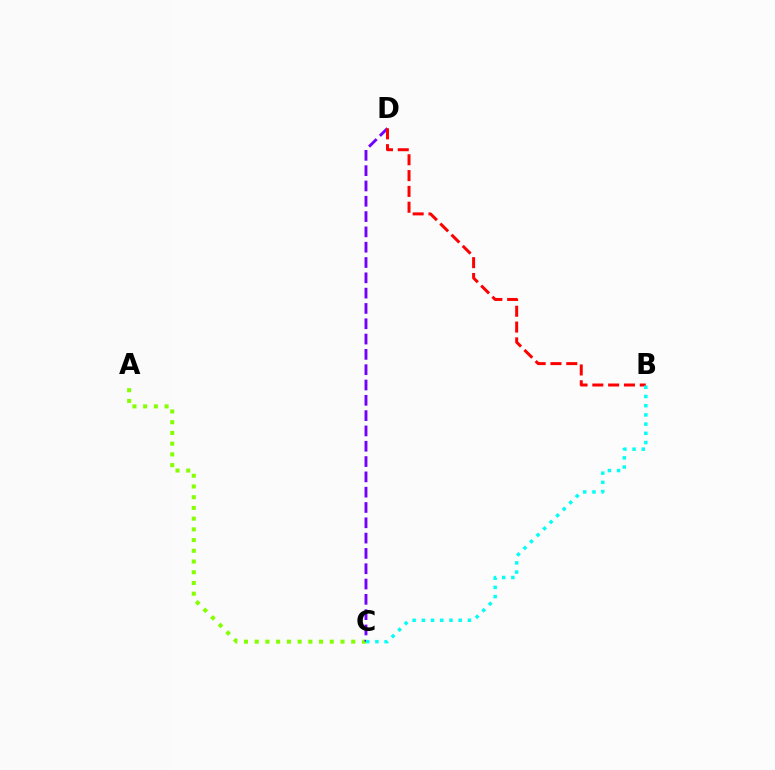{('A', 'C'): [{'color': '#84ff00', 'line_style': 'dotted', 'thickness': 2.91}], ('C', 'D'): [{'color': '#7200ff', 'line_style': 'dashed', 'thickness': 2.08}], ('B', 'D'): [{'color': '#ff0000', 'line_style': 'dashed', 'thickness': 2.15}], ('B', 'C'): [{'color': '#00fff6', 'line_style': 'dotted', 'thickness': 2.5}]}